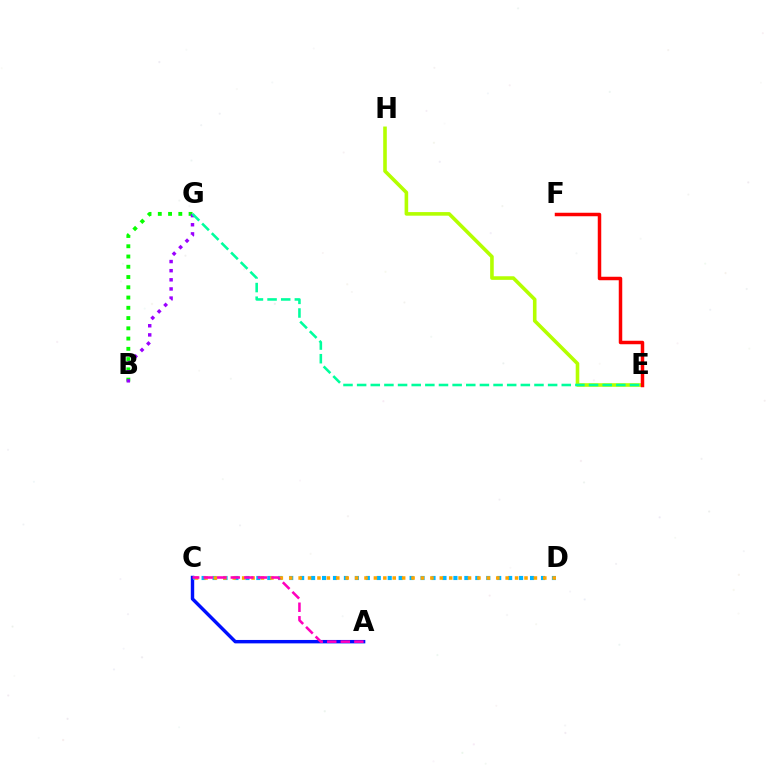{('A', 'C'): [{'color': '#0010ff', 'line_style': 'solid', 'thickness': 2.46}, {'color': '#ff00bd', 'line_style': 'dashed', 'thickness': 1.84}], ('E', 'H'): [{'color': '#b3ff00', 'line_style': 'solid', 'thickness': 2.59}], ('B', 'G'): [{'color': '#08ff00', 'line_style': 'dotted', 'thickness': 2.79}, {'color': '#9b00ff', 'line_style': 'dotted', 'thickness': 2.48}], ('E', 'G'): [{'color': '#00ff9d', 'line_style': 'dashed', 'thickness': 1.85}], ('C', 'D'): [{'color': '#00b5ff', 'line_style': 'dotted', 'thickness': 2.97}, {'color': '#ffa500', 'line_style': 'dotted', 'thickness': 2.56}], ('E', 'F'): [{'color': '#ff0000', 'line_style': 'solid', 'thickness': 2.51}]}